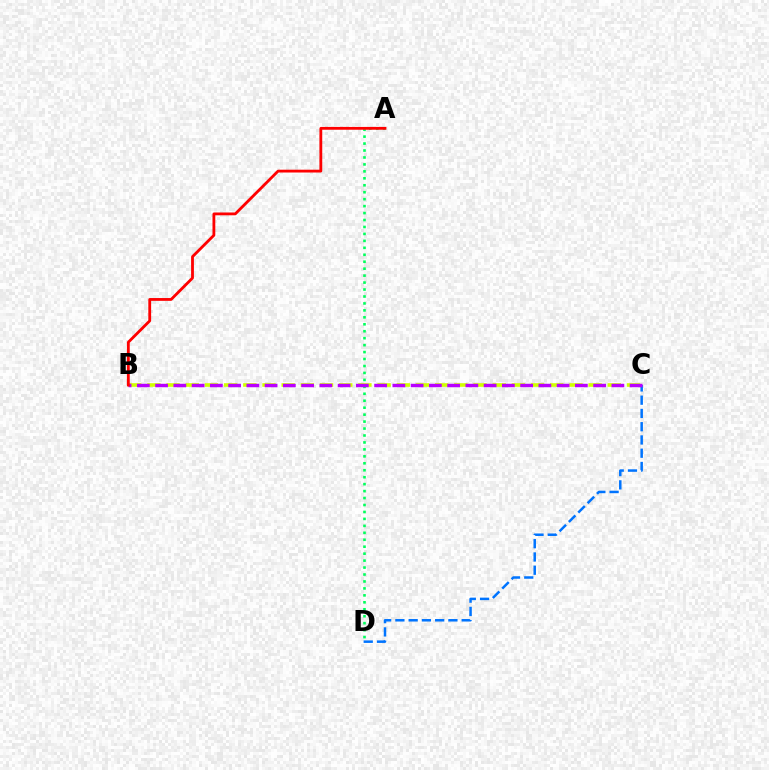{('A', 'D'): [{'color': '#00ff5c', 'line_style': 'dotted', 'thickness': 1.89}], ('B', 'C'): [{'color': '#d1ff00', 'line_style': 'dashed', 'thickness': 2.61}, {'color': '#b900ff', 'line_style': 'dashed', 'thickness': 2.48}], ('C', 'D'): [{'color': '#0074ff', 'line_style': 'dashed', 'thickness': 1.8}], ('A', 'B'): [{'color': '#ff0000', 'line_style': 'solid', 'thickness': 2.03}]}